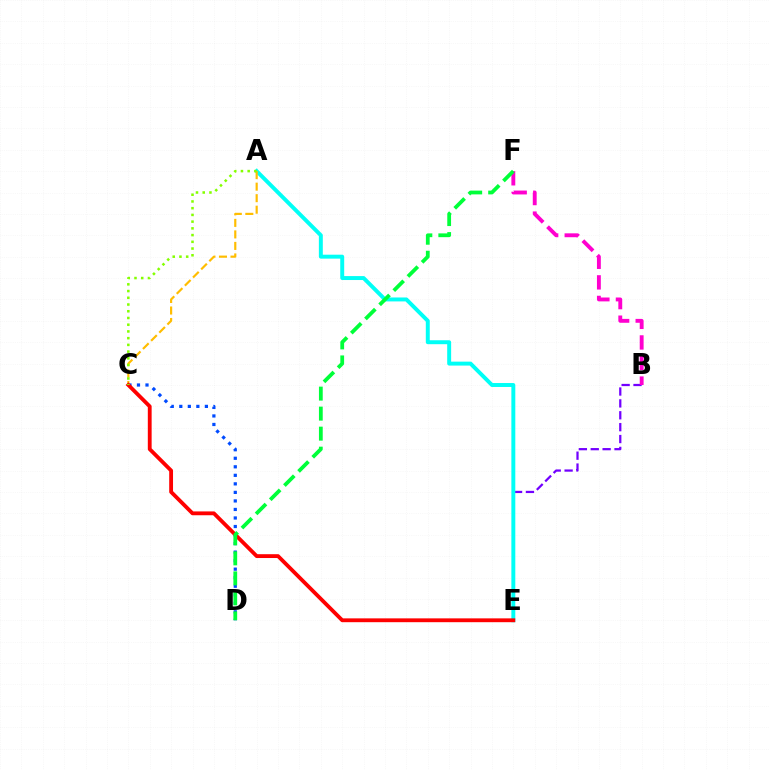{('B', 'E'): [{'color': '#7200ff', 'line_style': 'dashed', 'thickness': 1.61}], ('C', 'D'): [{'color': '#004bff', 'line_style': 'dotted', 'thickness': 2.32}], ('B', 'F'): [{'color': '#ff00cf', 'line_style': 'dashed', 'thickness': 2.79}], ('A', 'E'): [{'color': '#00fff6', 'line_style': 'solid', 'thickness': 2.84}], ('A', 'C'): [{'color': '#ffbd00', 'line_style': 'dashed', 'thickness': 1.57}, {'color': '#84ff00', 'line_style': 'dotted', 'thickness': 1.83}], ('C', 'E'): [{'color': '#ff0000', 'line_style': 'solid', 'thickness': 2.76}], ('D', 'F'): [{'color': '#00ff39', 'line_style': 'dashed', 'thickness': 2.72}]}